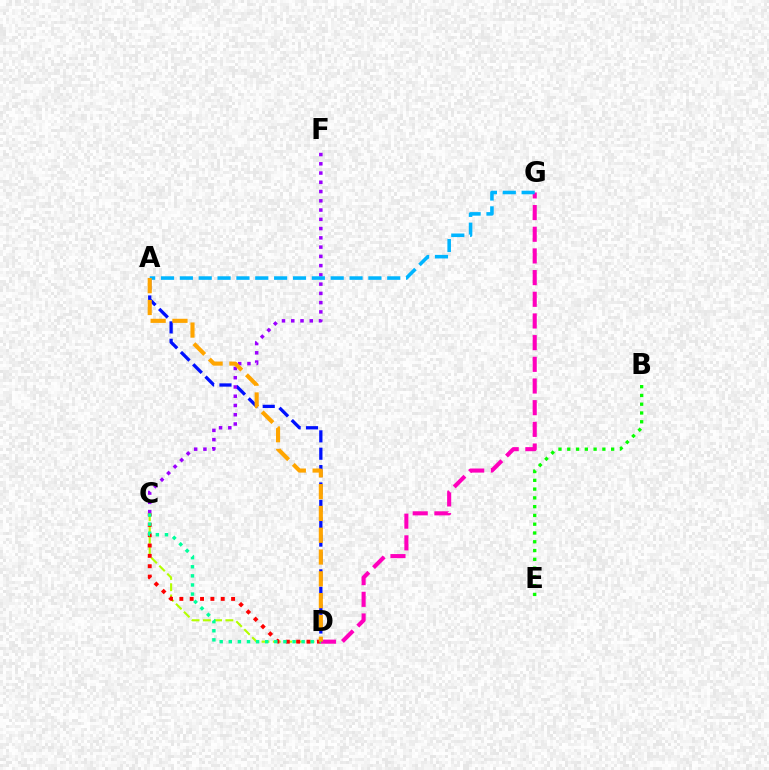{('D', 'G'): [{'color': '#ff00bd', 'line_style': 'dashed', 'thickness': 2.94}], ('A', 'D'): [{'color': '#0010ff', 'line_style': 'dashed', 'thickness': 2.36}, {'color': '#ffa500', 'line_style': 'dashed', 'thickness': 2.96}], ('C', 'F'): [{'color': '#9b00ff', 'line_style': 'dotted', 'thickness': 2.51}], ('C', 'D'): [{'color': '#b3ff00', 'line_style': 'dashed', 'thickness': 1.53}, {'color': '#ff0000', 'line_style': 'dotted', 'thickness': 2.81}, {'color': '#00ff9d', 'line_style': 'dotted', 'thickness': 2.47}], ('B', 'E'): [{'color': '#08ff00', 'line_style': 'dotted', 'thickness': 2.38}], ('A', 'G'): [{'color': '#00b5ff', 'line_style': 'dashed', 'thickness': 2.56}]}